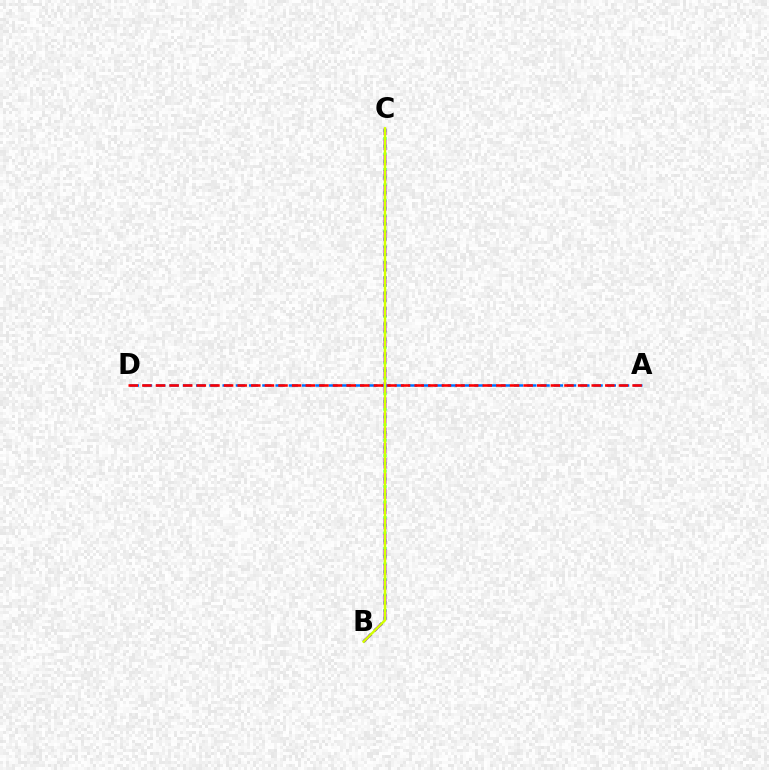{('B', 'C'): [{'color': '#00ff5c', 'line_style': 'dotted', 'thickness': 2.1}, {'color': '#b900ff', 'line_style': 'dashed', 'thickness': 2.06}, {'color': '#d1ff00', 'line_style': 'solid', 'thickness': 1.74}], ('A', 'D'): [{'color': '#0074ff', 'line_style': 'dashed', 'thickness': 1.8}, {'color': '#ff0000', 'line_style': 'dashed', 'thickness': 1.85}]}